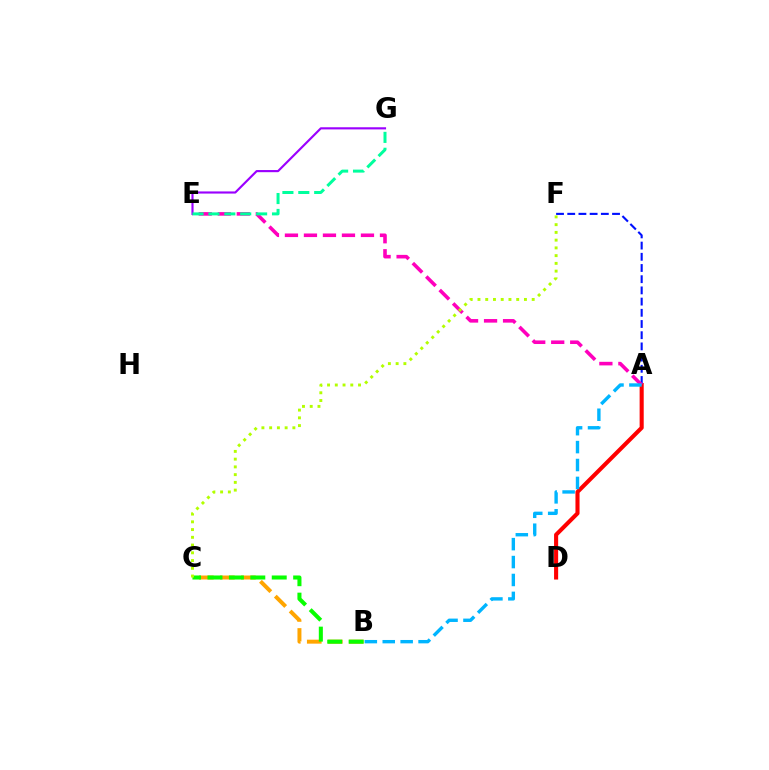{('B', 'C'): [{'color': '#ffa500', 'line_style': 'dashed', 'thickness': 2.85}, {'color': '#08ff00', 'line_style': 'dashed', 'thickness': 2.91}], ('A', 'D'): [{'color': '#ff0000', 'line_style': 'solid', 'thickness': 2.94}], ('A', 'F'): [{'color': '#0010ff', 'line_style': 'dashed', 'thickness': 1.52}], ('A', 'E'): [{'color': '#ff00bd', 'line_style': 'dashed', 'thickness': 2.58}], ('E', 'G'): [{'color': '#9b00ff', 'line_style': 'solid', 'thickness': 1.54}, {'color': '#00ff9d', 'line_style': 'dashed', 'thickness': 2.16}], ('A', 'B'): [{'color': '#00b5ff', 'line_style': 'dashed', 'thickness': 2.43}], ('C', 'F'): [{'color': '#b3ff00', 'line_style': 'dotted', 'thickness': 2.1}]}